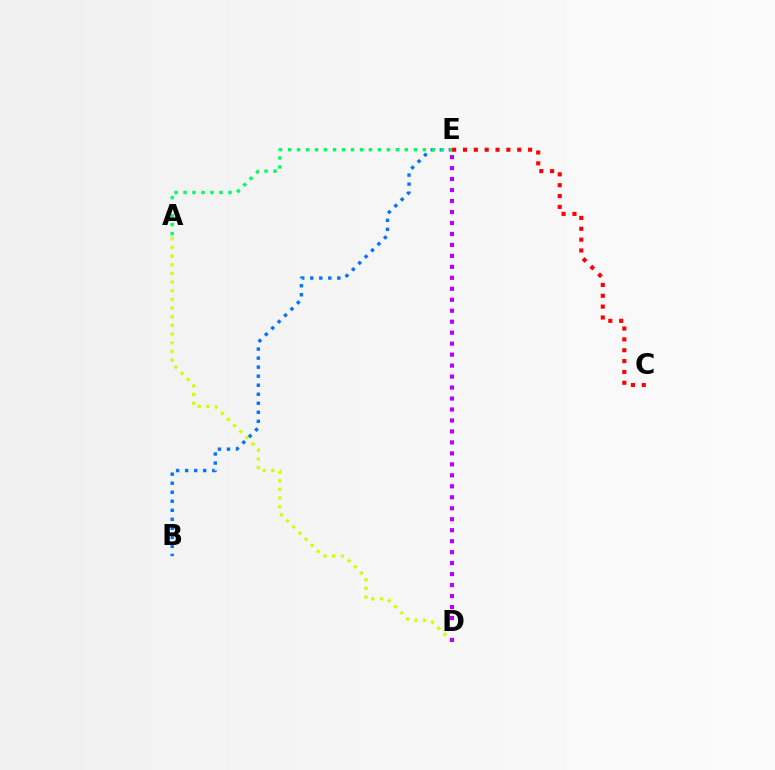{('B', 'E'): [{'color': '#0074ff', 'line_style': 'dotted', 'thickness': 2.45}], ('A', 'D'): [{'color': '#d1ff00', 'line_style': 'dotted', 'thickness': 2.35}], ('D', 'E'): [{'color': '#b900ff', 'line_style': 'dotted', 'thickness': 2.98}], ('A', 'E'): [{'color': '#00ff5c', 'line_style': 'dotted', 'thickness': 2.44}], ('C', 'E'): [{'color': '#ff0000', 'line_style': 'dotted', 'thickness': 2.95}]}